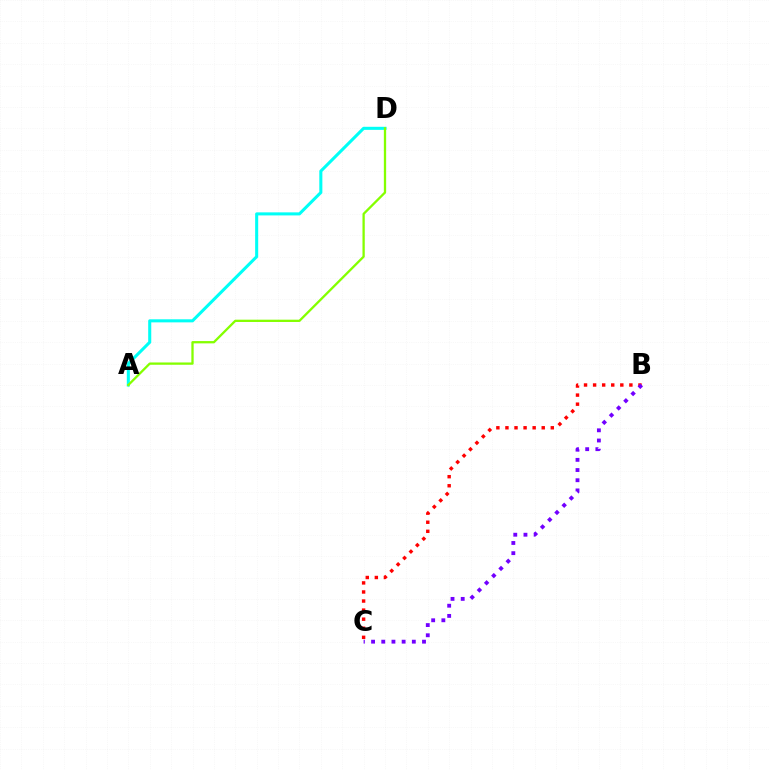{('B', 'C'): [{'color': '#ff0000', 'line_style': 'dotted', 'thickness': 2.46}, {'color': '#7200ff', 'line_style': 'dotted', 'thickness': 2.77}], ('A', 'D'): [{'color': '#00fff6', 'line_style': 'solid', 'thickness': 2.2}, {'color': '#84ff00', 'line_style': 'solid', 'thickness': 1.65}]}